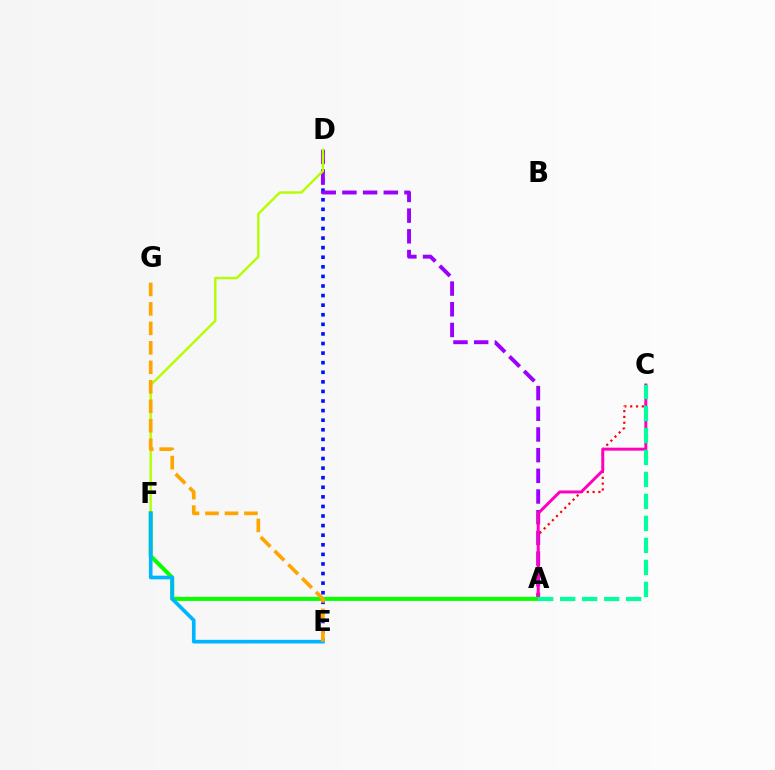{('A', 'C'): [{'color': '#ff0000', 'line_style': 'dotted', 'thickness': 1.58}, {'color': '#ff00bd', 'line_style': 'solid', 'thickness': 2.14}, {'color': '#00ff9d', 'line_style': 'dashed', 'thickness': 2.99}], ('D', 'E'): [{'color': '#0010ff', 'line_style': 'dotted', 'thickness': 2.6}], ('A', 'D'): [{'color': '#9b00ff', 'line_style': 'dashed', 'thickness': 2.81}], ('D', 'F'): [{'color': '#b3ff00', 'line_style': 'solid', 'thickness': 1.73}], ('A', 'F'): [{'color': '#08ff00', 'line_style': 'solid', 'thickness': 2.89}], ('E', 'F'): [{'color': '#00b5ff', 'line_style': 'solid', 'thickness': 2.63}], ('E', 'G'): [{'color': '#ffa500', 'line_style': 'dashed', 'thickness': 2.65}]}